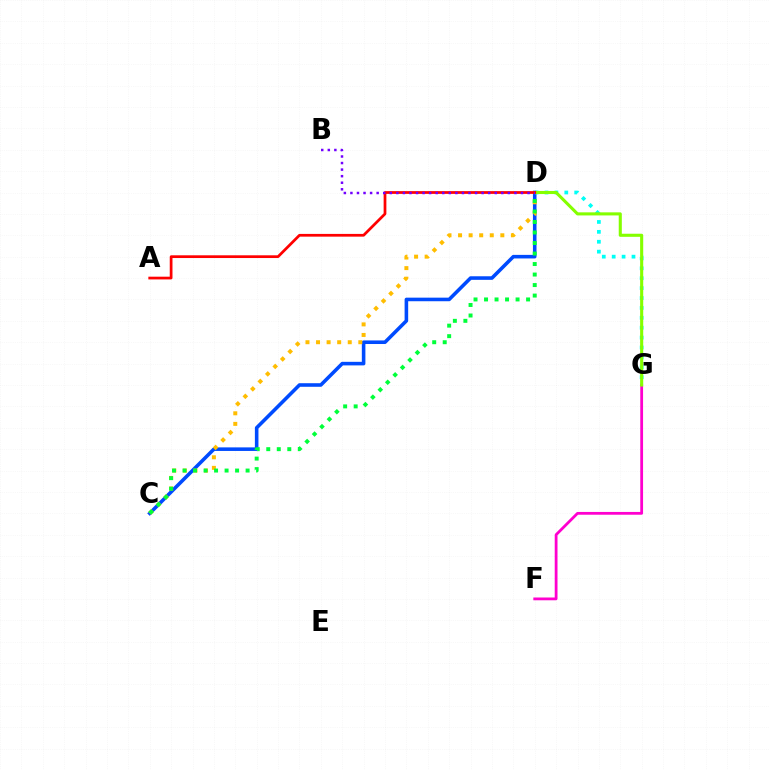{('C', 'D'): [{'color': '#004bff', 'line_style': 'solid', 'thickness': 2.57}, {'color': '#ffbd00', 'line_style': 'dotted', 'thickness': 2.87}, {'color': '#00ff39', 'line_style': 'dotted', 'thickness': 2.86}], ('D', 'G'): [{'color': '#00fff6', 'line_style': 'dotted', 'thickness': 2.69}, {'color': '#84ff00', 'line_style': 'solid', 'thickness': 2.22}], ('F', 'G'): [{'color': '#ff00cf', 'line_style': 'solid', 'thickness': 2.01}], ('A', 'D'): [{'color': '#ff0000', 'line_style': 'solid', 'thickness': 1.97}], ('B', 'D'): [{'color': '#7200ff', 'line_style': 'dotted', 'thickness': 1.78}]}